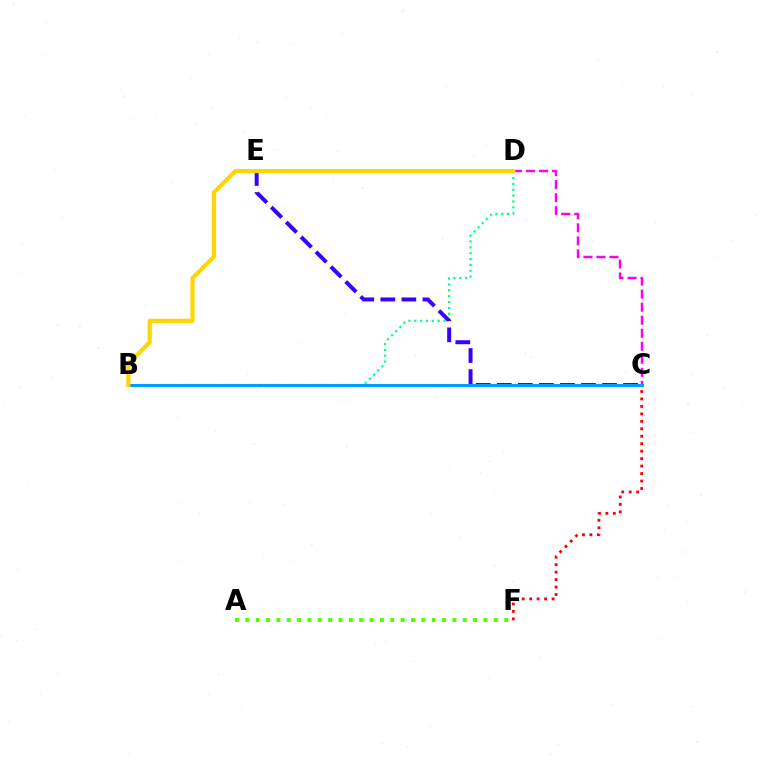{('C', 'D'): [{'color': '#ff00ed', 'line_style': 'dashed', 'thickness': 1.77}], ('C', 'F'): [{'color': '#ff0000', 'line_style': 'dotted', 'thickness': 2.03}], ('A', 'F'): [{'color': '#4fff00', 'line_style': 'dotted', 'thickness': 2.81}], ('B', 'D'): [{'color': '#00ff86', 'line_style': 'dotted', 'thickness': 1.59}, {'color': '#ffd500', 'line_style': 'solid', 'thickness': 2.98}], ('C', 'E'): [{'color': '#3700ff', 'line_style': 'dashed', 'thickness': 2.86}], ('B', 'C'): [{'color': '#009eff', 'line_style': 'solid', 'thickness': 2.14}]}